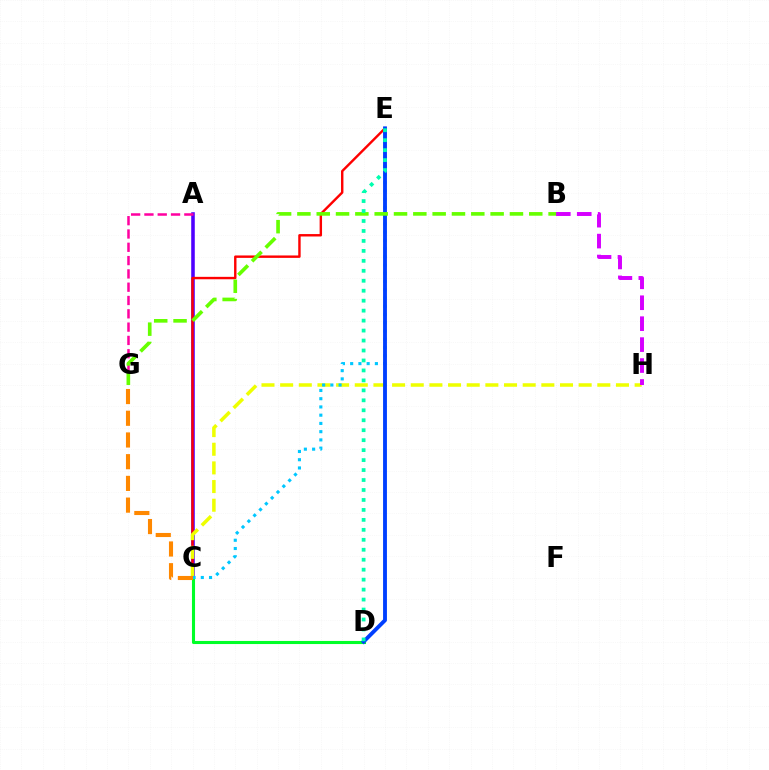{('A', 'C'): [{'color': '#4f00ff', 'line_style': 'solid', 'thickness': 2.56}], ('C', 'E'): [{'color': '#ff0000', 'line_style': 'solid', 'thickness': 1.74}, {'color': '#00c7ff', 'line_style': 'dotted', 'thickness': 2.24}], ('A', 'G'): [{'color': '#ff00a0', 'line_style': 'dashed', 'thickness': 1.81}], ('C', 'D'): [{'color': '#00ff27', 'line_style': 'solid', 'thickness': 2.22}], ('C', 'H'): [{'color': '#eeff00', 'line_style': 'dashed', 'thickness': 2.53}], ('D', 'E'): [{'color': '#003fff', 'line_style': 'solid', 'thickness': 2.78}, {'color': '#00ffaf', 'line_style': 'dotted', 'thickness': 2.71}], ('C', 'G'): [{'color': '#ff8800', 'line_style': 'dashed', 'thickness': 2.95}], ('B', 'H'): [{'color': '#d600ff', 'line_style': 'dashed', 'thickness': 2.84}], ('B', 'G'): [{'color': '#66ff00', 'line_style': 'dashed', 'thickness': 2.62}]}